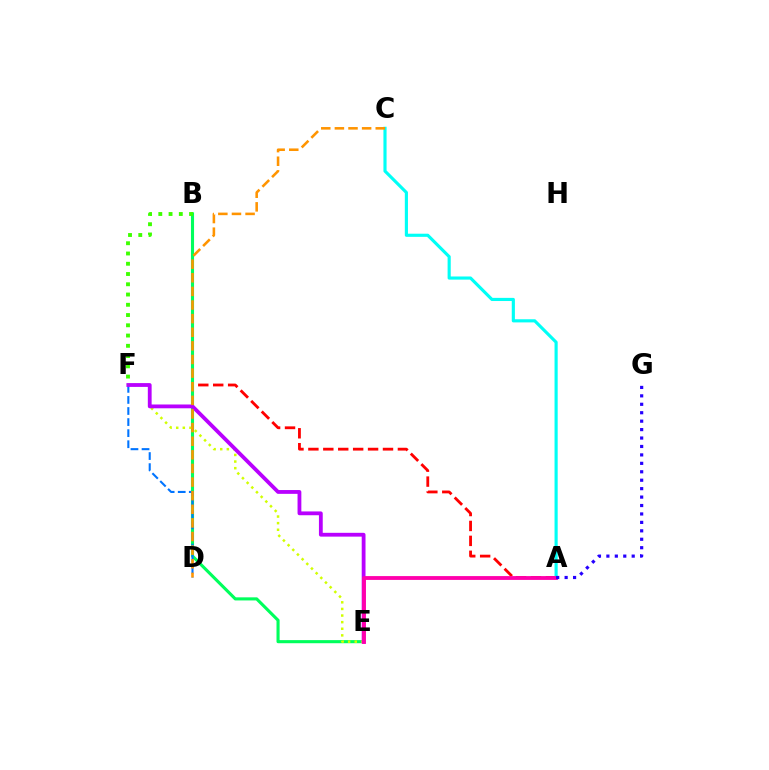{('A', 'B'): [{'color': '#ff0000', 'line_style': 'dashed', 'thickness': 2.03}], ('B', 'E'): [{'color': '#00ff5c', 'line_style': 'solid', 'thickness': 2.23}], ('E', 'F'): [{'color': '#d1ff00', 'line_style': 'dotted', 'thickness': 1.8}, {'color': '#b900ff', 'line_style': 'solid', 'thickness': 2.74}], ('D', 'F'): [{'color': '#0074ff', 'line_style': 'dashed', 'thickness': 1.5}], ('A', 'C'): [{'color': '#00fff6', 'line_style': 'solid', 'thickness': 2.26}], ('B', 'F'): [{'color': '#3dff00', 'line_style': 'dotted', 'thickness': 2.79}], ('A', 'E'): [{'color': '#ff00ac', 'line_style': 'solid', 'thickness': 2.76}], ('C', 'D'): [{'color': '#ff9400', 'line_style': 'dashed', 'thickness': 1.85}], ('A', 'G'): [{'color': '#2500ff', 'line_style': 'dotted', 'thickness': 2.29}]}